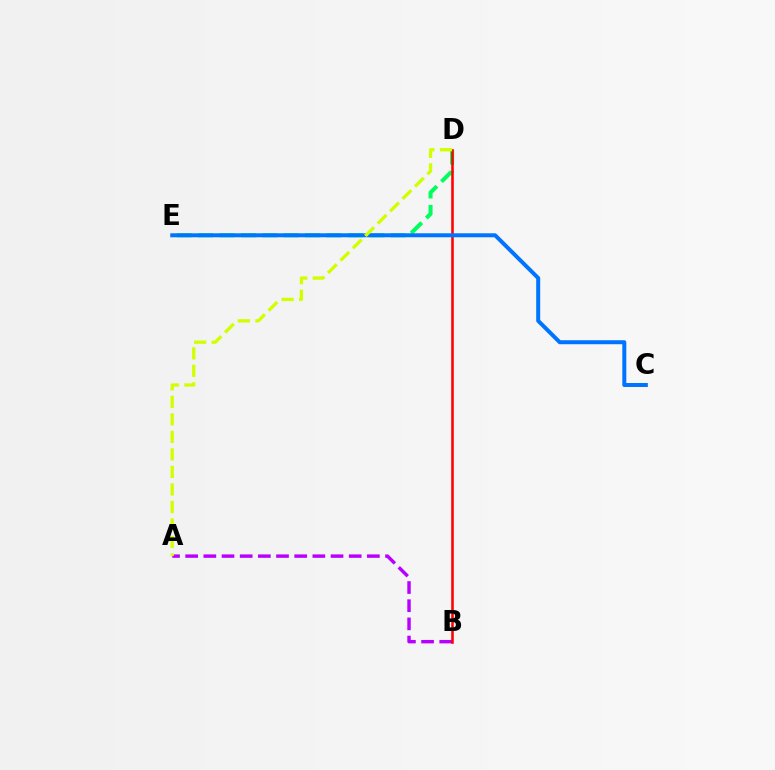{('D', 'E'): [{'color': '#00ff5c', 'line_style': 'dashed', 'thickness': 2.91}], ('A', 'B'): [{'color': '#b900ff', 'line_style': 'dashed', 'thickness': 2.47}], ('B', 'D'): [{'color': '#ff0000', 'line_style': 'solid', 'thickness': 1.85}], ('C', 'E'): [{'color': '#0074ff', 'line_style': 'solid', 'thickness': 2.87}], ('A', 'D'): [{'color': '#d1ff00', 'line_style': 'dashed', 'thickness': 2.38}]}